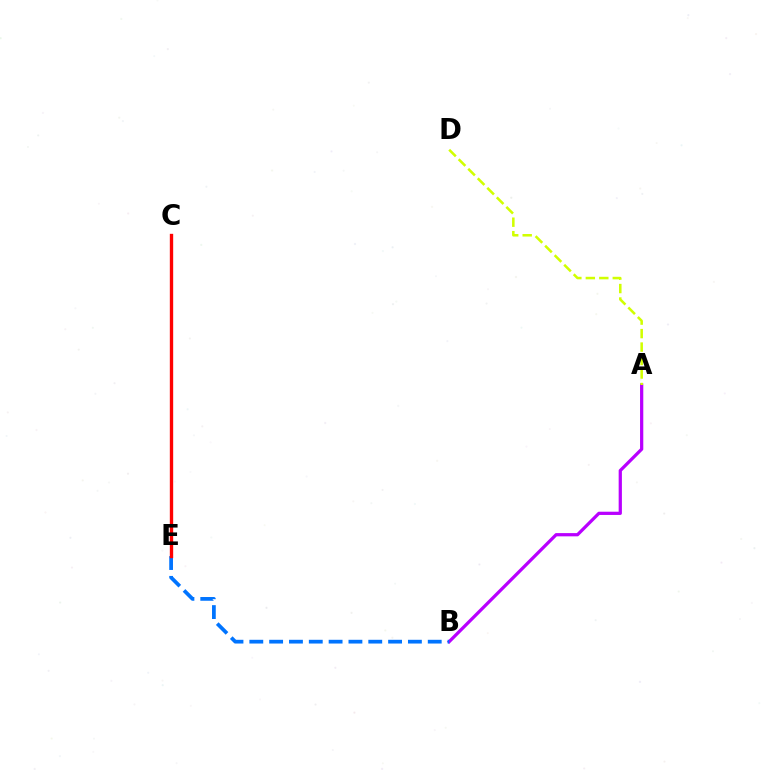{('A', 'B'): [{'color': '#b900ff', 'line_style': 'solid', 'thickness': 2.33}], ('C', 'E'): [{'color': '#00ff5c', 'line_style': 'dashed', 'thickness': 1.97}, {'color': '#ff0000', 'line_style': 'solid', 'thickness': 2.41}], ('A', 'D'): [{'color': '#d1ff00', 'line_style': 'dashed', 'thickness': 1.83}], ('B', 'E'): [{'color': '#0074ff', 'line_style': 'dashed', 'thickness': 2.69}]}